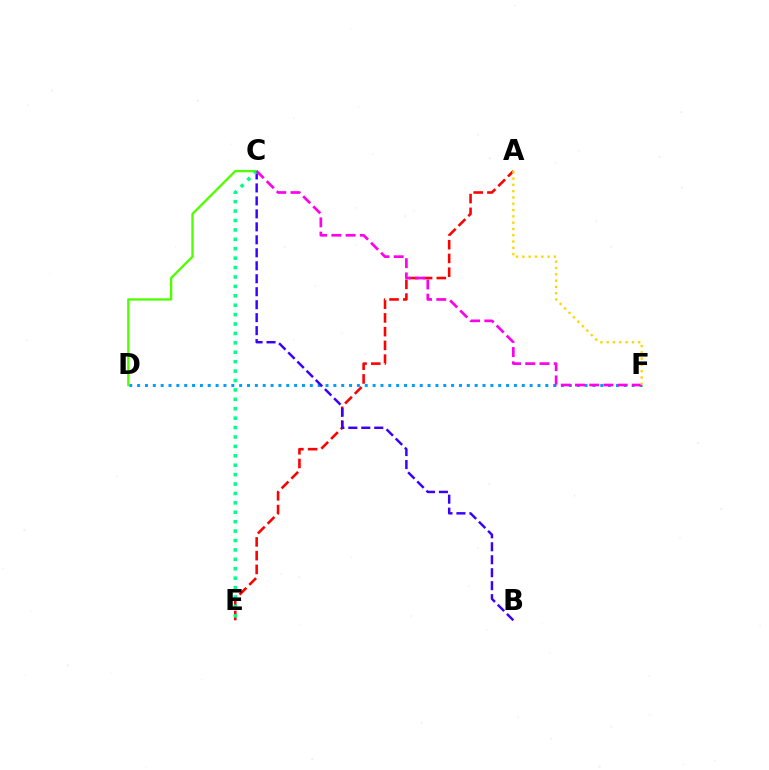{('A', 'E'): [{'color': '#ff0000', 'line_style': 'dashed', 'thickness': 1.87}], ('D', 'F'): [{'color': '#009eff', 'line_style': 'dotted', 'thickness': 2.13}], ('B', 'C'): [{'color': '#3700ff', 'line_style': 'dashed', 'thickness': 1.76}], ('C', 'D'): [{'color': '#4fff00', 'line_style': 'solid', 'thickness': 1.68}], ('C', 'E'): [{'color': '#00ff86', 'line_style': 'dotted', 'thickness': 2.56}], ('C', 'F'): [{'color': '#ff00ed', 'line_style': 'dashed', 'thickness': 1.93}], ('A', 'F'): [{'color': '#ffd500', 'line_style': 'dotted', 'thickness': 1.71}]}